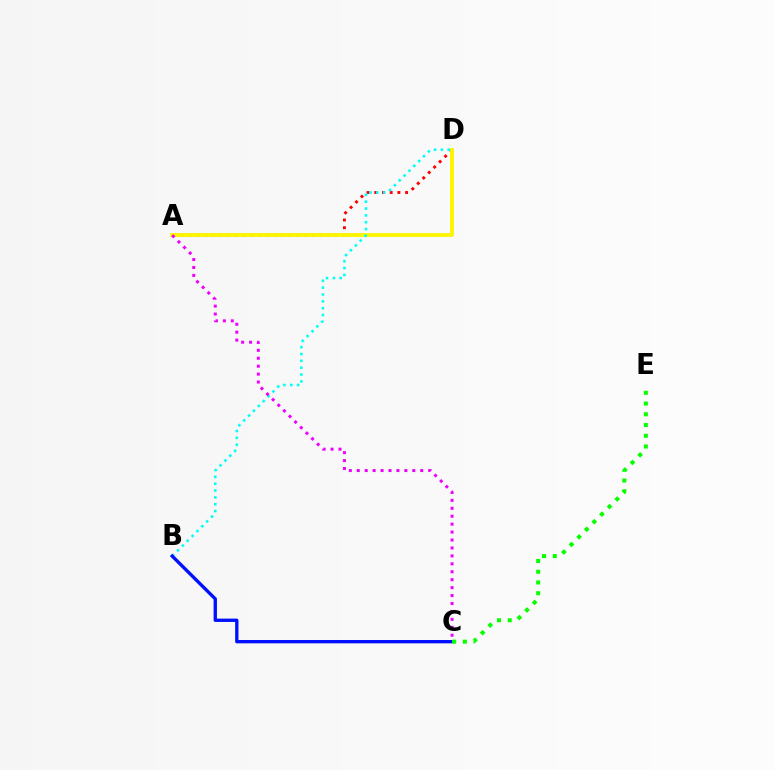{('A', 'D'): [{'color': '#ff0000', 'line_style': 'dotted', 'thickness': 2.09}, {'color': '#fcf500', 'line_style': 'solid', 'thickness': 2.78}], ('B', 'D'): [{'color': '#00fff6', 'line_style': 'dotted', 'thickness': 1.86}], ('A', 'C'): [{'color': '#ee00ff', 'line_style': 'dotted', 'thickness': 2.16}], ('B', 'C'): [{'color': '#0010ff', 'line_style': 'solid', 'thickness': 2.4}], ('C', 'E'): [{'color': '#08ff00', 'line_style': 'dotted', 'thickness': 2.92}]}